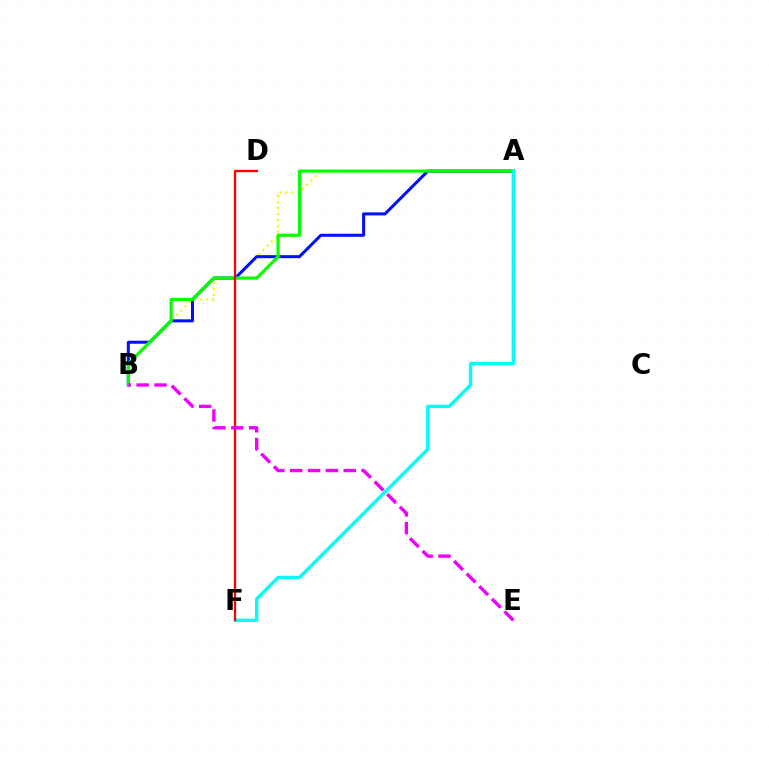{('A', 'B'): [{'color': '#fcf500', 'line_style': 'dotted', 'thickness': 1.63}, {'color': '#0010ff', 'line_style': 'solid', 'thickness': 2.18}, {'color': '#08ff00', 'line_style': 'solid', 'thickness': 2.31}], ('A', 'F'): [{'color': '#00fff6', 'line_style': 'solid', 'thickness': 2.43}], ('D', 'F'): [{'color': '#ff0000', 'line_style': 'solid', 'thickness': 1.65}], ('B', 'E'): [{'color': '#ee00ff', 'line_style': 'dashed', 'thickness': 2.42}]}